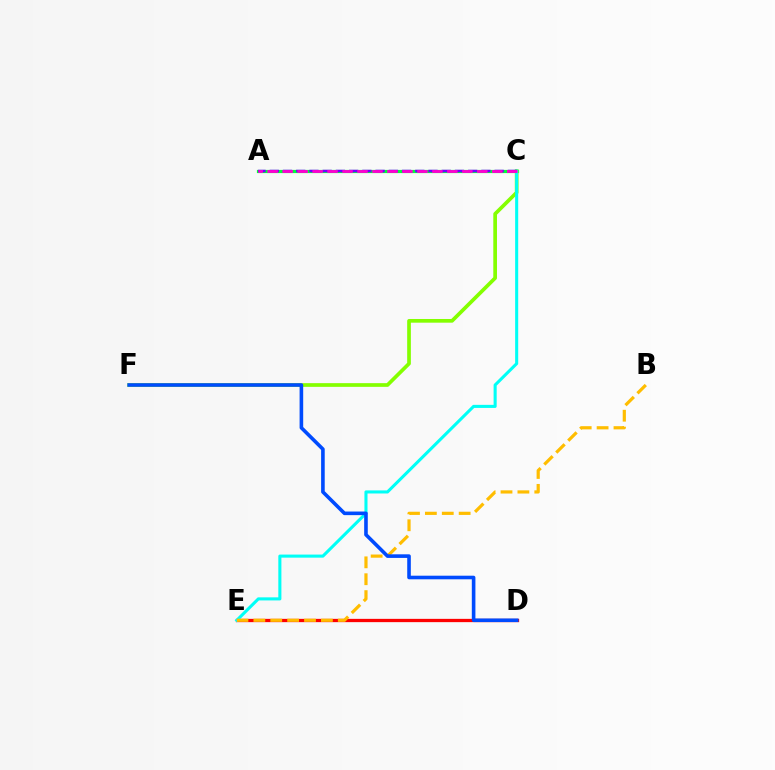{('D', 'E'): [{'color': '#ff0000', 'line_style': 'solid', 'thickness': 2.36}], ('A', 'C'): [{'color': '#00ff39', 'line_style': 'solid', 'thickness': 2.3}, {'color': '#7200ff', 'line_style': 'dashed', 'thickness': 1.8}, {'color': '#ff00cf', 'line_style': 'dashed', 'thickness': 2.03}], ('C', 'F'): [{'color': '#84ff00', 'line_style': 'solid', 'thickness': 2.66}], ('C', 'E'): [{'color': '#00fff6', 'line_style': 'solid', 'thickness': 2.21}], ('B', 'E'): [{'color': '#ffbd00', 'line_style': 'dashed', 'thickness': 2.29}], ('D', 'F'): [{'color': '#004bff', 'line_style': 'solid', 'thickness': 2.59}]}